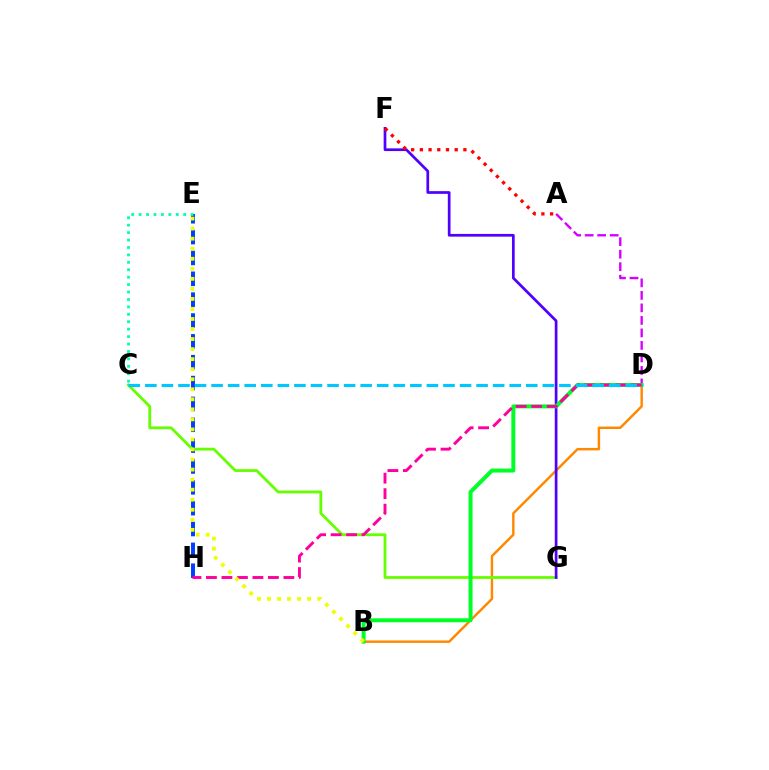{('E', 'H'): [{'color': '#003fff', 'line_style': 'dashed', 'thickness': 2.83}], ('B', 'D'): [{'color': '#ff8800', 'line_style': 'solid', 'thickness': 1.75}, {'color': '#00ff27', 'line_style': 'solid', 'thickness': 2.86}], ('C', 'G'): [{'color': '#66ff00', 'line_style': 'solid', 'thickness': 2.02}], ('A', 'D'): [{'color': '#d600ff', 'line_style': 'dashed', 'thickness': 1.7}], ('F', 'G'): [{'color': '#4f00ff', 'line_style': 'solid', 'thickness': 1.95}], ('D', 'H'): [{'color': '#ff00a0', 'line_style': 'dashed', 'thickness': 2.1}], ('A', 'F'): [{'color': '#ff0000', 'line_style': 'dotted', 'thickness': 2.37}], ('C', 'D'): [{'color': '#00c7ff', 'line_style': 'dashed', 'thickness': 2.25}], ('B', 'E'): [{'color': '#eeff00', 'line_style': 'dotted', 'thickness': 2.73}], ('C', 'E'): [{'color': '#00ffaf', 'line_style': 'dotted', 'thickness': 2.02}]}